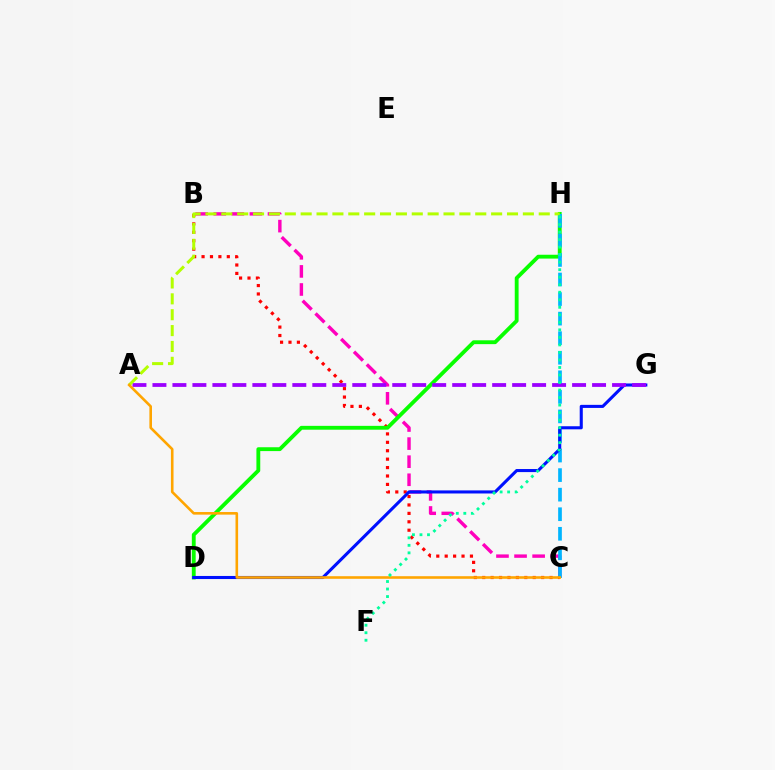{('B', 'C'): [{'color': '#ff00bd', 'line_style': 'dashed', 'thickness': 2.46}, {'color': '#ff0000', 'line_style': 'dotted', 'thickness': 2.29}], ('D', 'H'): [{'color': '#08ff00', 'line_style': 'solid', 'thickness': 2.77}], ('C', 'H'): [{'color': '#00b5ff', 'line_style': 'dashed', 'thickness': 2.66}], ('D', 'G'): [{'color': '#0010ff', 'line_style': 'solid', 'thickness': 2.21}], ('A', 'G'): [{'color': '#9b00ff', 'line_style': 'dashed', 'thickness': 2.71}], ('A', 'H'): [{'color': '#b3ff00', 'line_style': 'dashed', 'thickness': 2.16}], ('A', 'C'): [{'color': '#ffa500', 'line_style': 'solid', 'thickness': 1.87}], ('F', 'H'): [{'color': '#00ff9d', 'line_style': 'dotted', 'thickness': 2.04}]}